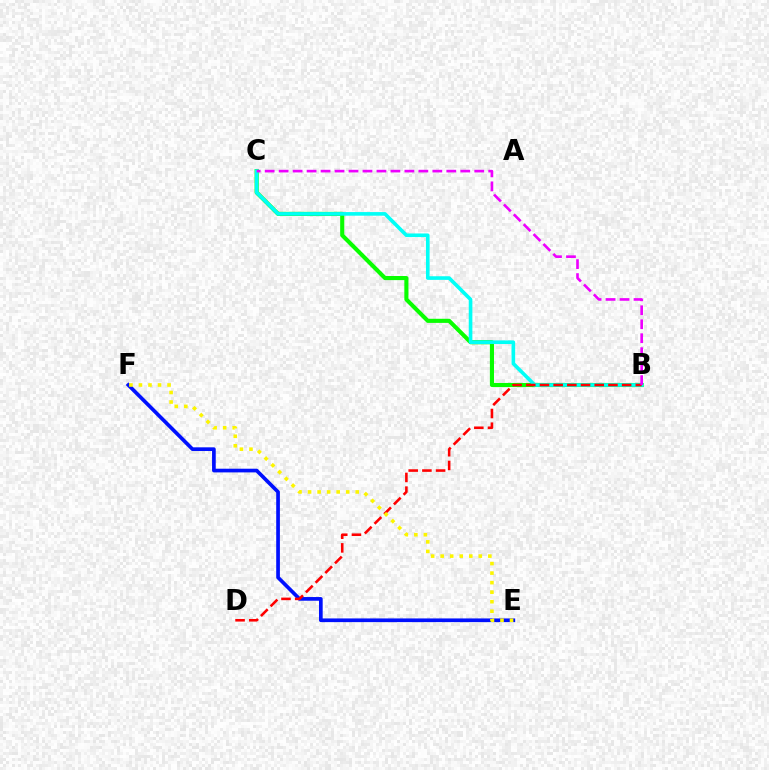{('B', 'C'): [{'color': '#08ff00', 'line_style': 'solid', 'thickness': 2.96}, {'color': '#00fff6', 'line_style': 'solid', 'thickness': 2.61}, {'color': '#ee00ff', 'line_style': 'dashed', 'thickness': 1.9}], ('E', 'F'): [{'color': '#0010ff', 'line_style': 'solid', 'thickness': 2.66}, {'color': '#fcf500', 'line_style': 'dotted', 'thickness': 2.59}], ('B', 'D'): [{'color': '#ff0000', 'line_style': 'dashed', 'thickness': 1.86}]}